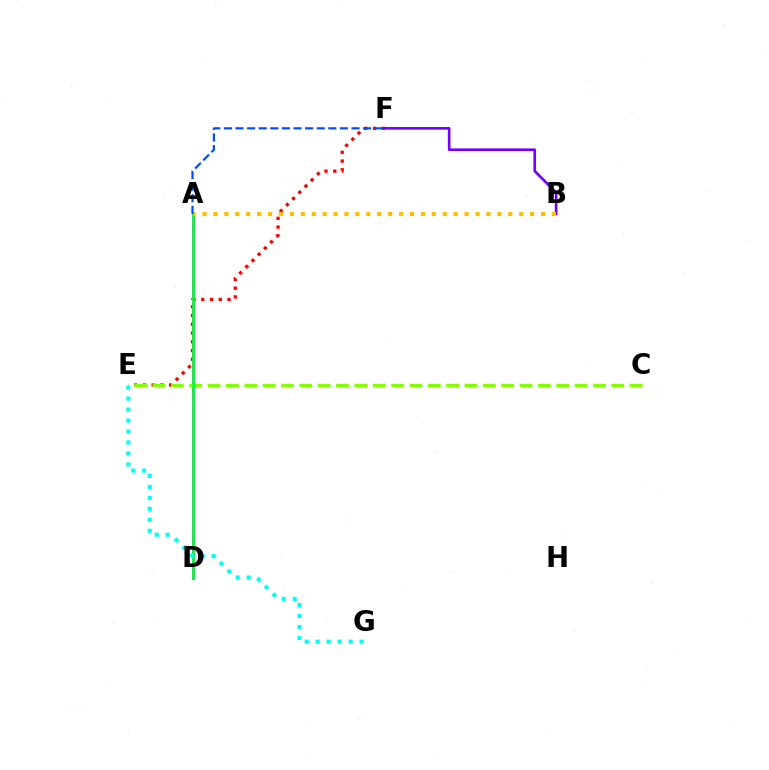{('A', 'D'): [{'color': '#ff00cf', 'line_style': 'solid', 'thickness': 1.82}, {'color': '#00ff39', 'line_style': 'solid', 'thickness': 1.94}], ('E', 'F'): [{'color': '#ff0000', 'line_style': 'dotted', 'thickness': 2.38}], ('C', 'E'): [{'color': '#84ff00', 'line_style': 'dashed', 'thickness': 2.49}], ('B', 'F'): [{'color': '#7200ff', 'line_style': 'solid', 'thickness': 1.9}], ('A', 'B'): [{'color': '#ffbd00', 'line_style': 'dotted', 'thickness': 2.97}], ('A', 'F'): [{'color': '#004bff', 'line_style': 'dashed', 'thickness': 1.58}], ('E', 'G'): [{'color': '#00fff6', 'line_style': 'dotted', 'thickness': 2.98}]}